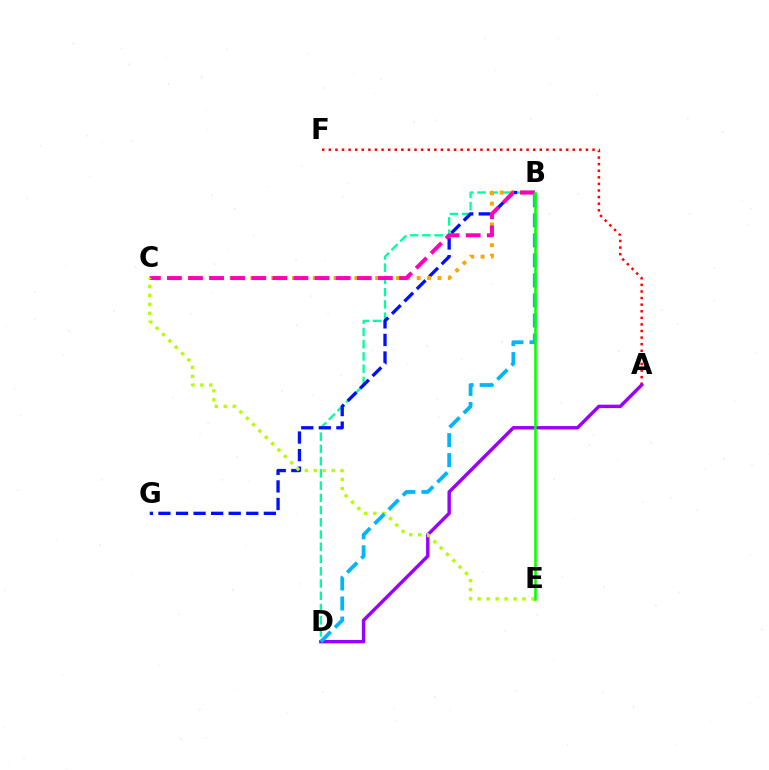{('B', 'D'): [{'color': '#00ff9d', 'line_style': 'dashed', 'thickness': 1.66}, {'color': '#00b5ff', 'line_style': 'dashed', 'thickness': 2.72}], ('B', 'G'): [{'color': '#0010ff', 'line_style': 'dashed', 'thickness': 2.39}], ('A', 'F'): [{'color': '#ff0000', 'line_style': 'dotted', 'thickness': 1.79}], ('B', 'C'): [{'color': '#ffa500', 'line_style': 'dotted', 'thickness': 2.82}, {'color': '#ff00bd', 'line_style': 'dashed', 'thickness': 2.87}], ('A', 'D'): [{'color': '#9b00ff', 'line_style': 'solid', 'thickness': 2.46}], ('C', 'E'): [{'color': '#b3ff00', 'line_style': 'dotted', 'thickness': 2.44}], ('B', 'E'): [{'color': '#08ff00', 'line_style': 'solid', 'thickness': 1.86}]}